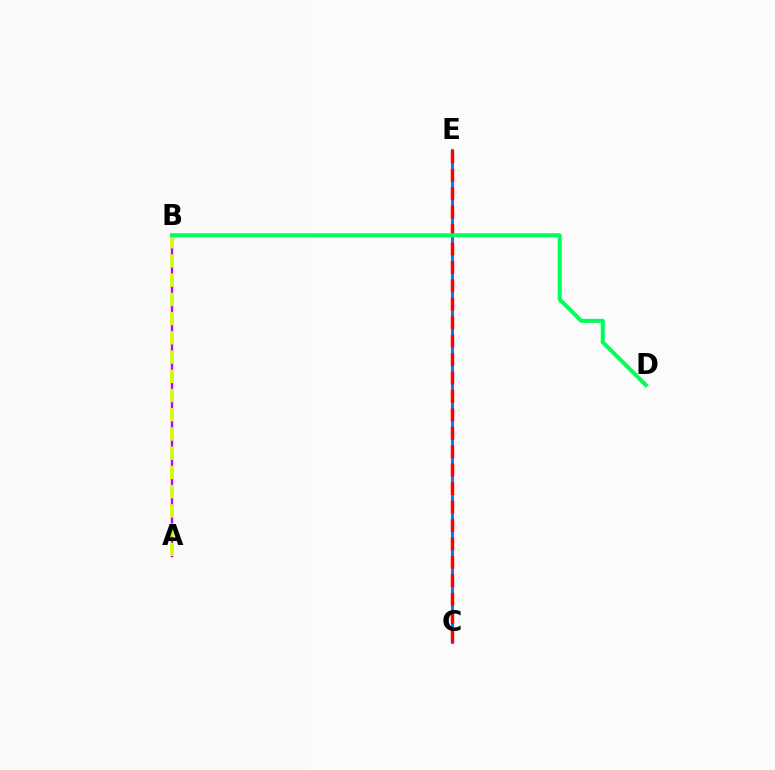{('C', 'E'): [{'color': '#0074ff', 'line_style': 'solid', 'thickness': 2.12}, {'color': '#ff0000', 'line_style': 'dashed', 'thickness': 2.5}], ('A', 'B'): [{'color': '#b900ff', 'line_style': 'solid', 'thickness': 1.69}, {'color': '#d1ff00', 'line_style': 'dashed', 'thickness': 2.61}], ('B', 'D'): [{'color': '#00ff5c', 'line_style': 'solid', 'thickness': 2.92}]}